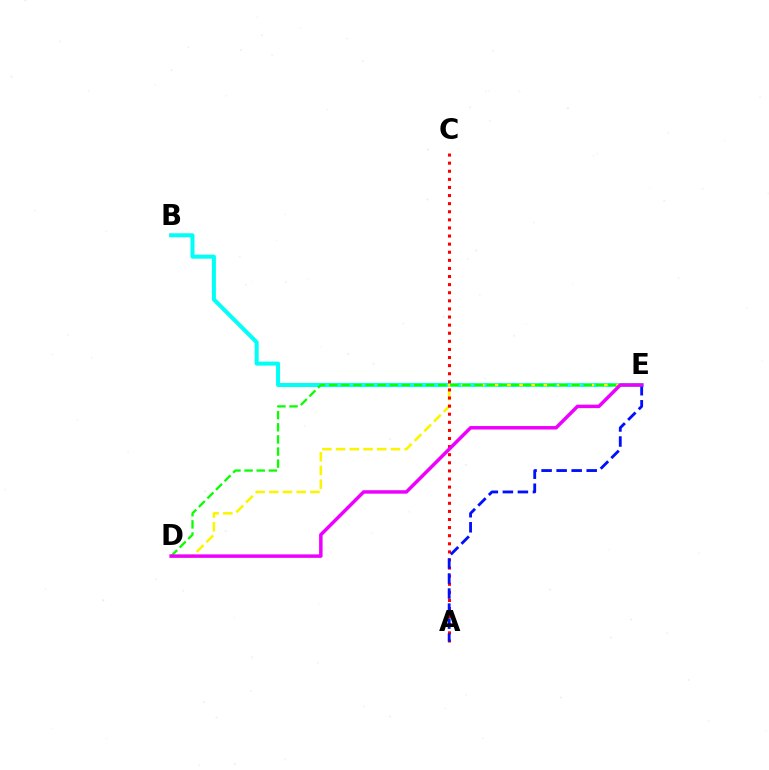{('B', 'E'): [{'color': '#00fff6', 'line_style': 'solid', 'thickness': 2.9}], ('D', 'E'): [{'color': '#fcf500', 'line_style': 'dashed', 'thickness': 1.86}, {'color': '#08ff00', 'line_style': 'dashed', 'thickness': 1.65}, {'color': '#ee00ff', 'line_style': 'solid', 'thickness': 2.5}], ('A', 'C'): [{'color': '#ff0000', 'line_style': 'dotted', 'thickness': 2.2}], ('A', 'E'): [{'color': '#0010ff', 'line_style': 'dashed', 'thickness': 2.04}]}